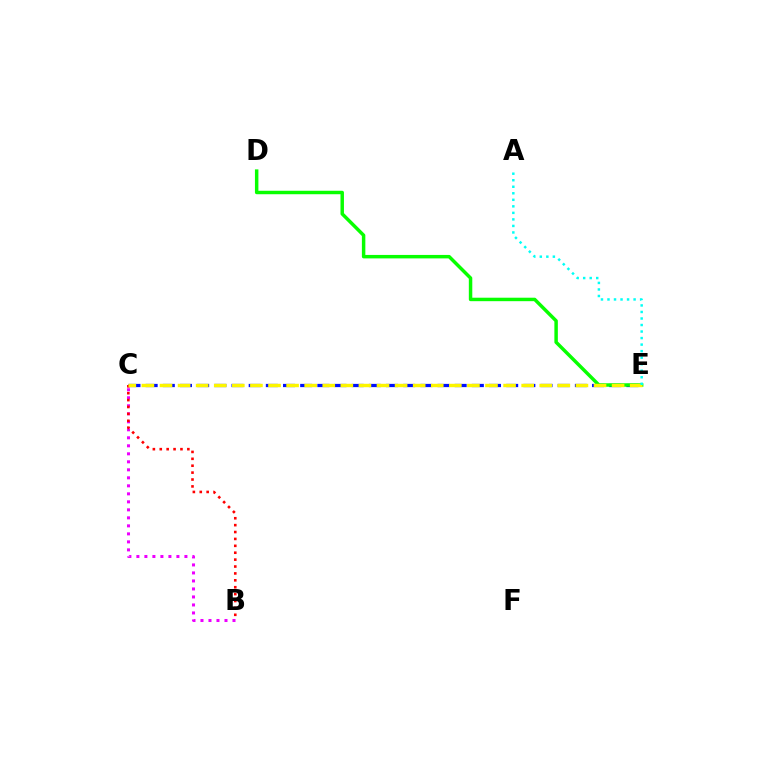{('C', 'E'): [{'color': '#0010ff', 'line_style': 'dashed', 'thickness': 2.33}, {'color': '#fcf500', 'line_style': 'dashed', 'thickness': 2.46}], ('B', 'C'): [{'color': '#ee00ff', 'line_style': 'dotted', 'thickness': 2.17}, {'color': '#ff0000', 'line_style': 'dotted', 'thickness': 1.87}], ('D', 'E'): [{'color': '#08ff00', 'line_style': 'solid', 'thickness': 2.49}], ('A', 'E'): [{'color': '#00fff6', 'line_style': 'dotted', 'thickness': 1.77}]}